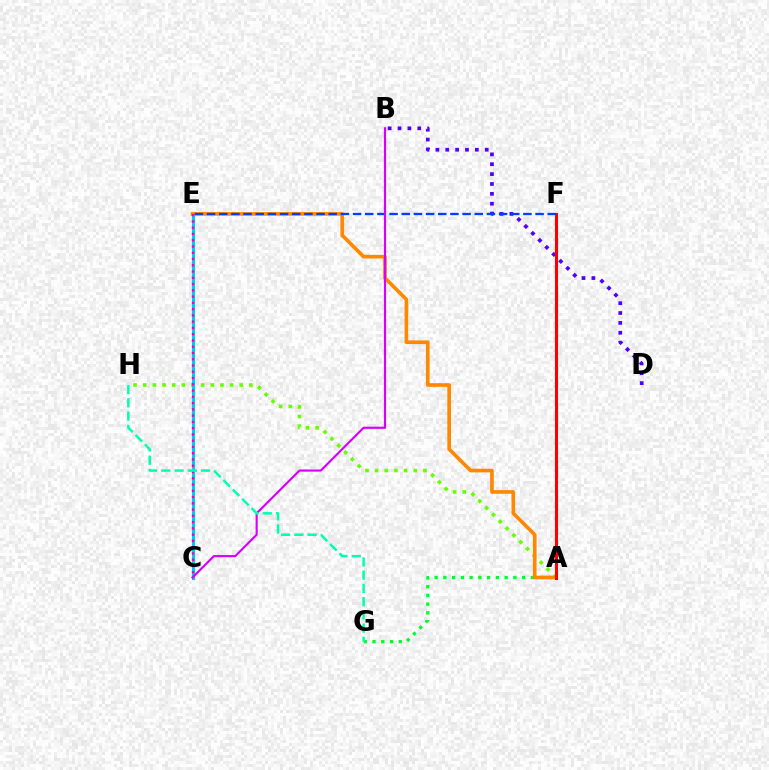{('A', 'F'): [{'color': '#eeff00', 'line_style': 'solid', 'thickness': 2.15}, {'color': '#ff0000', 'line_style': 'solid', 'thickness': 2.21}], ('A', 'H'): [{'color': '#66ff00', 'line_style': 'dotted', 'thickness': 2.62}], ('B', 'D'): [{'color': '#4f00ff', 'line_style': 'dotted', 'thickness': 2.68}], ('C', 'E'): [{'color': '#00c7ff', 'line_style': 'solid', 'thickness': 2.23}, {'color': '#ff00a0', 'line_style': 'dotted', 'thickness': 1.7}], ('A', 'G'): [{'color': '#00ff27', 'line_style': 'dotted', 'thickness': 2.38}], ('A', 'E'): [{'color': '#ff8800', 'line_style': 'solid', 'thickness': 2.63}], ('E', 'F'): [{'color': '#003fff', 'line_style': 'dashed', 'thickness': 1.65}], ('B', 'C'): [{'color': '#d600ff', 'line_style': 'solid', 'thickness': 1.55}], ('G', 'H'): [{'color': '#00ffaf', 'line_style': 'dashed', 'thickness': 1.8}]}